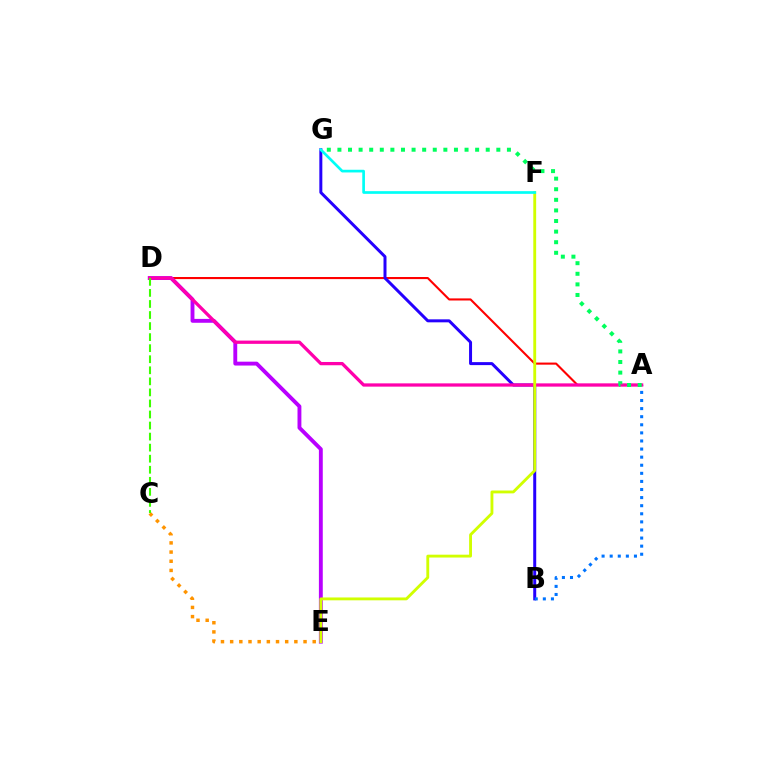{('A', 'D'): [{'color': '#ff0000', 'line_style': 'solid', 'thickness': 1.51}, {'color': '#ff00ac', 'line_style': 'solid', 'thickness': 2.35}], ('B', 'G'): [{'color': '#2500ff', 'line_style': 'solid', 'thickness': 2.15}], ('A', 'B'): [{'color': '#0074ff', 'line_style': 'dotted', 'thickness': 2.2}], ('D', 'E'): [{'color': '#b900ff', 'line_style': 'solid', 'thickness': 2.79}], ('C', 'E'): [{'color': '#ff9400', 'line_style': 'dotted', 'thickness': 2.49}], ('E', 'F'): [{'color': '#d1ff00', 'line_style': 'solid', 'thickness': 2.06}], ('F', 'G'): [{'color': '#00fff6', 'line_style': 'solid', 'thickness': 1.93}], ('A', 'G'): [{'color': '#00ff5c', 'line_style': 'dotted', 'thickness': 2.88}], ('C', 'D'): [{'color': '#3dff00', 'line_style': 'dashed', 'thickness': 1.5}]}